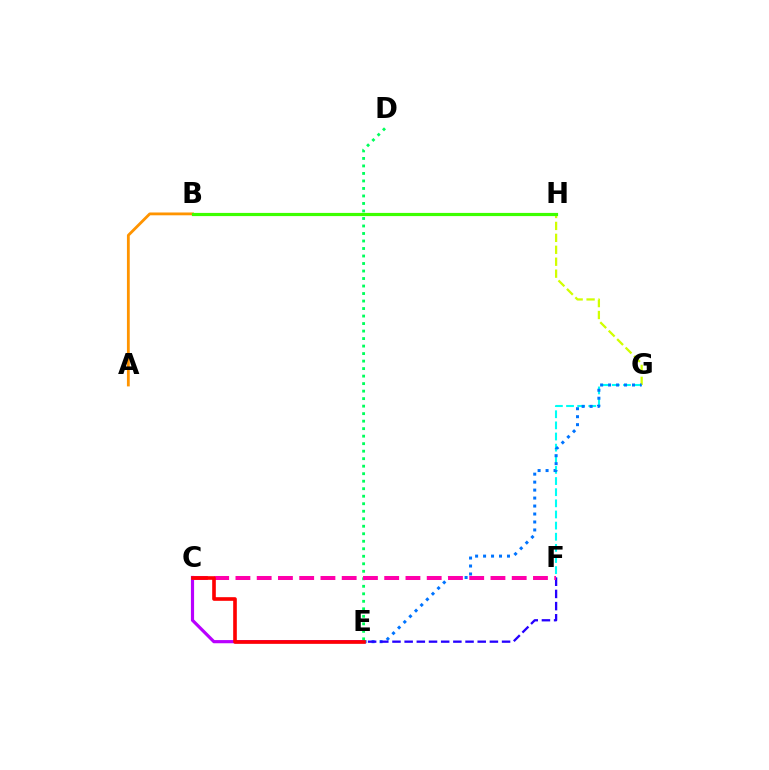{('F', 'G'): [{'color': '#00fff6', 'line_style': 'dashed', 'thickness': 1.51}], ('C', 'E'): [{'color': '#b900ff', 'line_style': 'solid', 'thickness': 2.29}, {'color': '#ff0000', 'line_style': 'solid', 'thickness': 2.62}], ('G', 'H'): [{'color': '#d1ff00', 'line_style': 'dashed', 'thickness': 1.62}], ('A', 'B'): [{'color': '#ff9400', 'line_style': 'solid', 'thickness': 2.02}], ('E', 'G'): [{'color': '#0074ff', 'line_style': 'dotted', 'thickness': 2.17}], ('D', 'E'): [{'color': '#00ff5c', 'line_style': 'dotted', 'thickness': 2.04}], ('B', 'H'): [{'color': '#3dff00', 'line_style': 'solid', 'thickness': 2.29}], ('E', 'F'): [{'color': '#2500ff', 'line_style': 'dashed', 'thickness': 1.65}], ('C', 'F'): [{'color': '#ff00ac', 'line_style': 'dashed', 'thickness': 2.89}]}